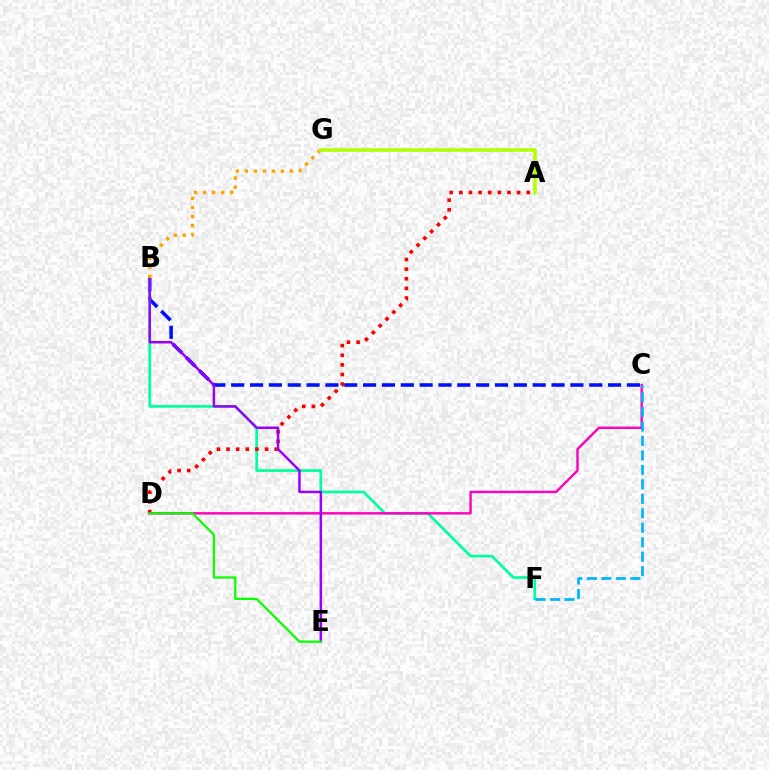{('B', 'C'): [{'color': '#0010ff', 'line_style': 'dashed', 'thickness': 2.56}], ('B', 'F'): [{'color': '#00ff9d', 'line_style': 'solid', 'thickness': 1.94}], ('A', 'D'): [{'color': '#ff0000', 'line_style': 'dotted', 'thickness': 2.62}], ('C', 'D'): [{'color': '#ff00bd', 'line_style': 'solid', 'thickness': 1.74}], ('B', 'E'): [{'color': '#9b00ff', 'line_style': 'solid', 'thickness': 1.79}], ('B', 'G'): [{'color': '#ffa500', 'line_style': 'dotted', 'thickness': 2.45}], ('D', 'E'): [{'color': '#08ff00', 'line_style': 'solid', 'thickness': 1.6}], ('C', 'F'): [{'color': '#00b5ff', 'line_style': 'dashed', 'thickness': 1.97}], ('A', 'G'): [{'color': '#b3ff00', 'line_style': 'solid', 'thickness': 2.58}]}